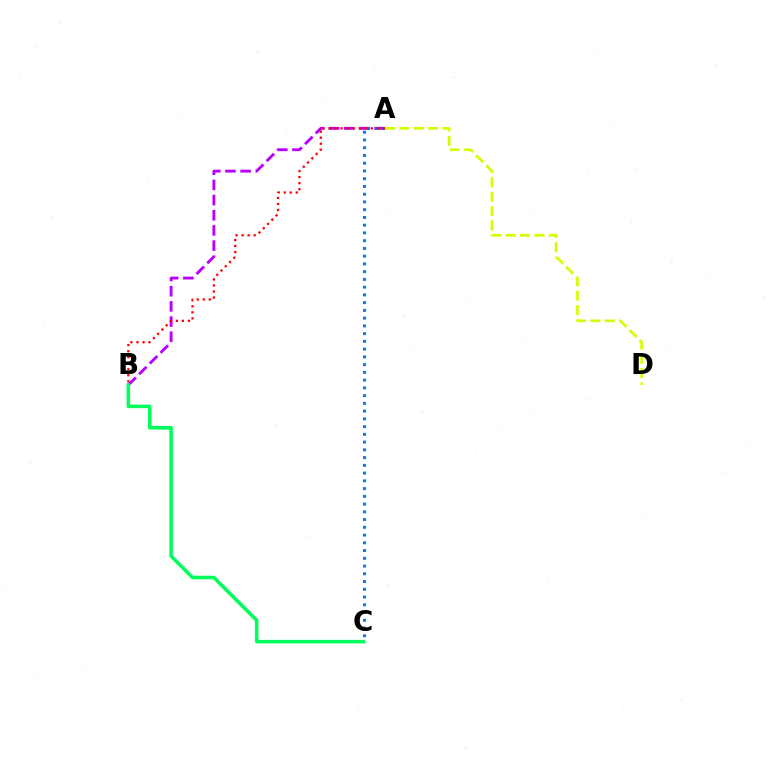{('A', 'B'): [{'color': '#b900ff', 'line_style': 'dashed', 'thickness': 2.06}, {'color': '#ff0000', 'line_style': 'dotted', 'thickness': 1.64}], ('A', 'C'): [{'color': '#0074ff', 'line_style': 'dotted', 'thickness': 2.1}], ('B', 'C'): [{'color': '#00ff5c', 'line_style': 'solid', 'thickness': 2.55}], ('A', 'D'): [{'color': '#d1ff00', 'line_style': 'dashed', 'thickness': 1.95}]}